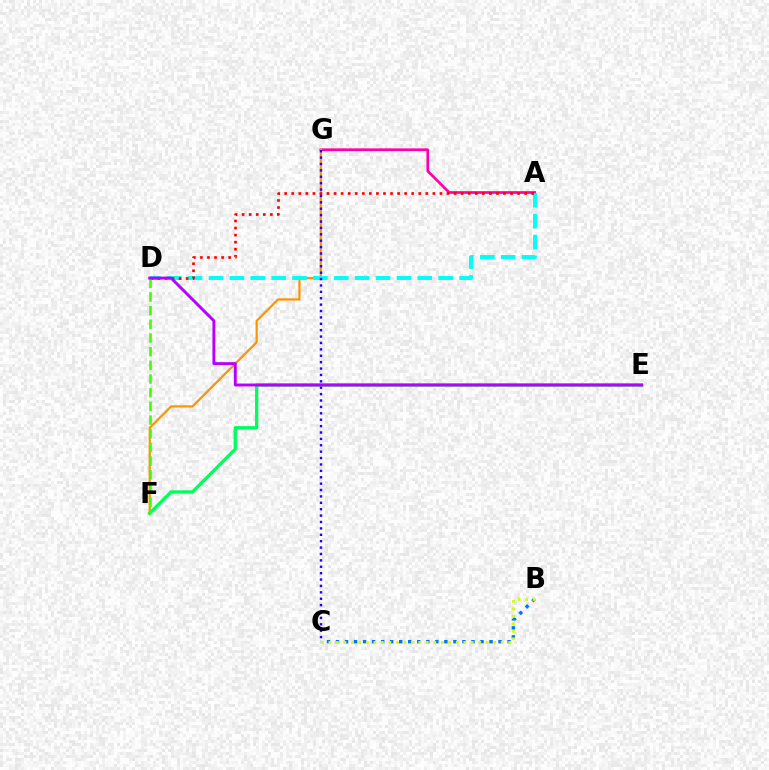{('A', 'G'): [{'color': '#ff00ac', 'line_style': 'solid', 'thickness': 1.94}], ('F', 'G'): [{'color': '#ff9400', 'line_style': 'solid', 'thickness': 1.61}], ('A', 'D'): [{'color': '#00fff6', 'line_style': 'dashed', 'thickness': 2.84}, {'color': '#ff0000', 'line_style': 'dotted', 'thickness': 1.92}], ('B', 'C'): [{'color': '#0074ff', 'line_style': 'dotted', 'thickness': 2.45}, {'color': '#d1ff00', 'line_style': 'dotted', 'thickness': 2.03}], ('E', 'F'): [{'color': '#00ff5c', 'line_style': 'solid', 'thickness': 2.37}], ('C', 'G'): [{'color': '#2500ff', 'line_style': 'dotted', 'thickness': 1.74}], ('D', 'F'): [{'color': '#3dff00', 'line_style': 'dashed', 'thickness': 1.86}], ('D', 'E'): [{'color': '#b900ff', 'line_style': 'solid', 'thickness': 2.1}]}